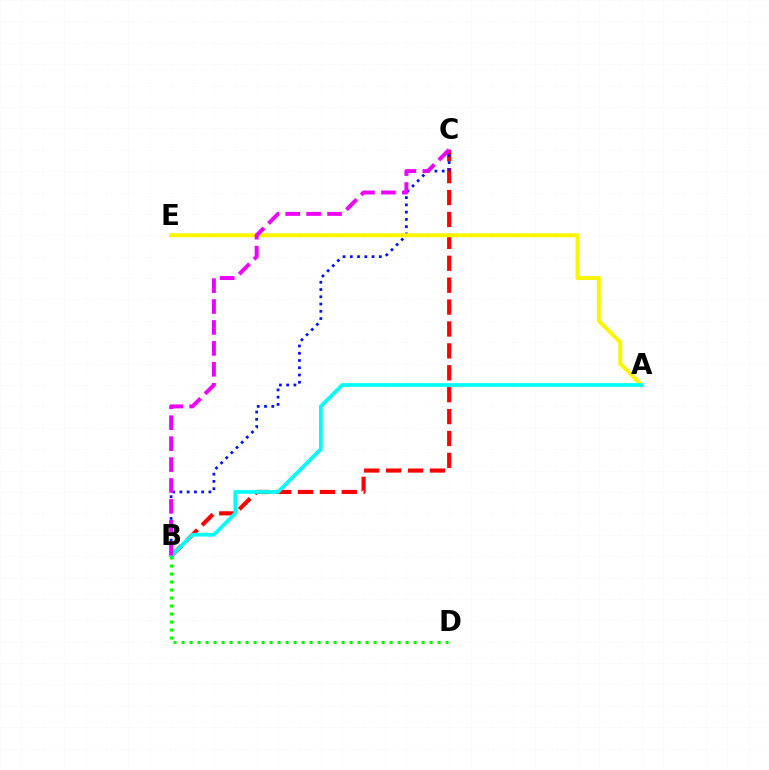{('B', 'C'): [{'color': '#ff0000', 'line_style': 'dashed', 'thickness': 2.98}, {'color': '#0010ff', 'line_style': 'dotted', 'thickness': 1.97}, {'color': '#ee00ff', 'line_style': 'dashed', 'thickness': 2.84}], ('A', 'E'): [{'color': '#fcf500', 'line_style': 'solid', 'thickness': 2.87}], ('A', 'B'): [{'color': '#00fff6', 'line_style': 'solid', 'thickness': 2.68}], ('B', 'D'): [{'color': '#08ff00', 'line_style': 'dotted', 'thickness': 2.17}]}